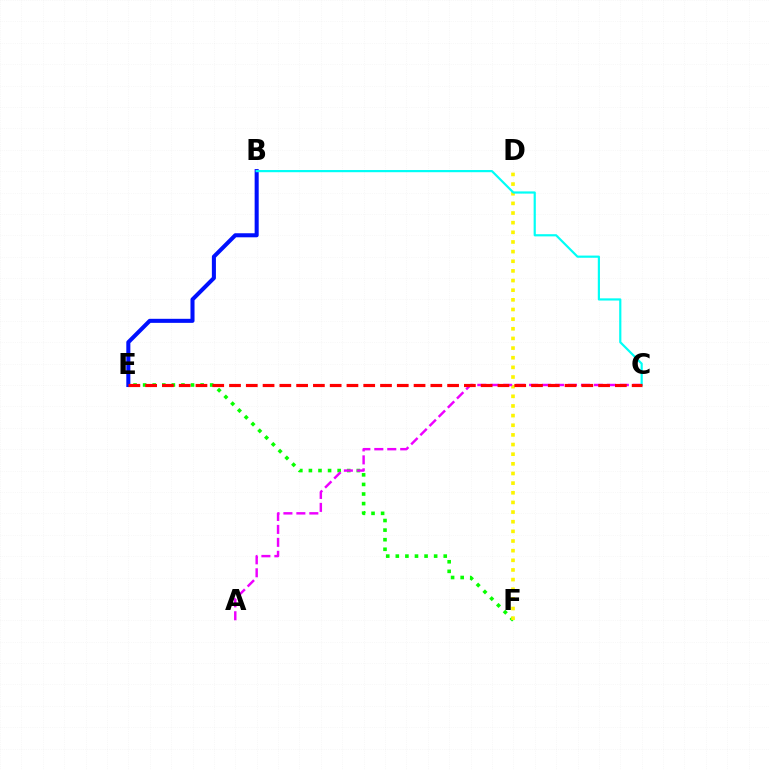{('B', 'E'): [{'color': '#0010ff', 'line_style': 'solid', 'thickness': 2.92}], ('E', 'F'): [{'color': '#08ff00', 'line_style': 'dotted', 'thickness': 2.6}], ('D', 'F'): [{'color': '#fcf500', 'line_style': 'dotted', 'thickness': 2.62}], ('A', 'C'): [{'color': '#ee00ff', 'line_style': 'dashed', 'thickness': 1.76}], ('B', 'C'): [{'color': '#00fff6', 'line_style': 'solid', 'thickness': 1.58}], ('C', 'E'): [{'color': '#ff0000', 'line_style': 'dashed', 'thickness': 2.28}]}